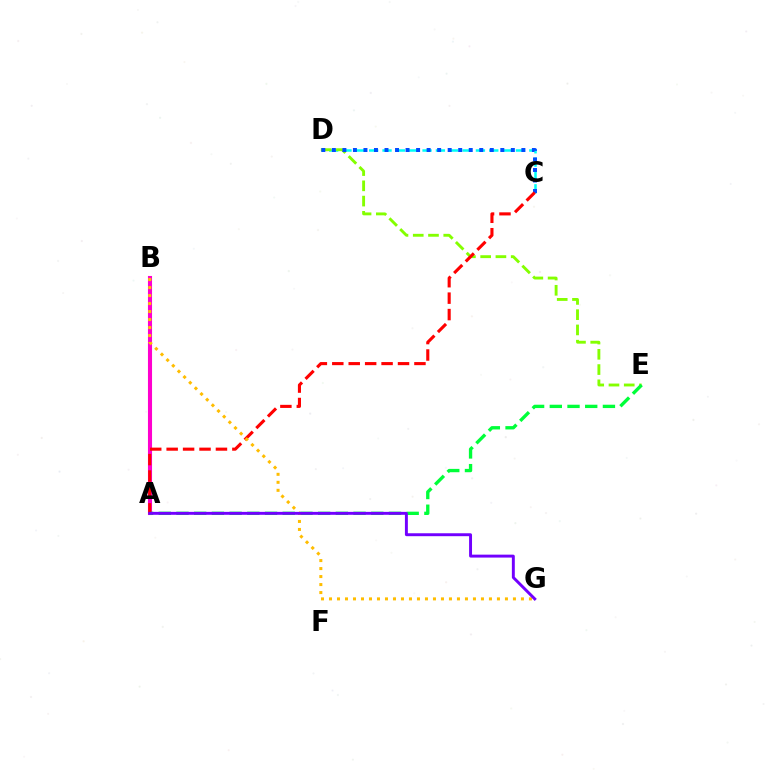{('C', 'D'): [{'color': '#00fff6', 'line_style': 'dashed', 'thickness': 1.81}, {'color': '#004bff', 'line_style': 'dotted', 'thickness': 2.86}], ('A', 'B'): [{'color': '#ff00cf', 'line_style': 'solid', 'thickness': 2.94}], ('D', 'E'): [{'color': '#84ff00', 'line_style': 'dashed', 'thickness': 2.07}], ('A', 'E'): [{'color': '#00ff39', 'line_style': 'dashed', 'thickness': 2.41}], ('A', 'C'): [{'color': '#ff0000', 'line_style': 'dashed', 'thickness': 2.23}], ('B', 'G'): [{'color': '#ffbd00', 'line_style': 'dotted', 'thickness': 2.17}], ('A', 'G'): [{'color': '#7200ff', 'line_style': 'solid', 'thickness': 2.11}]}